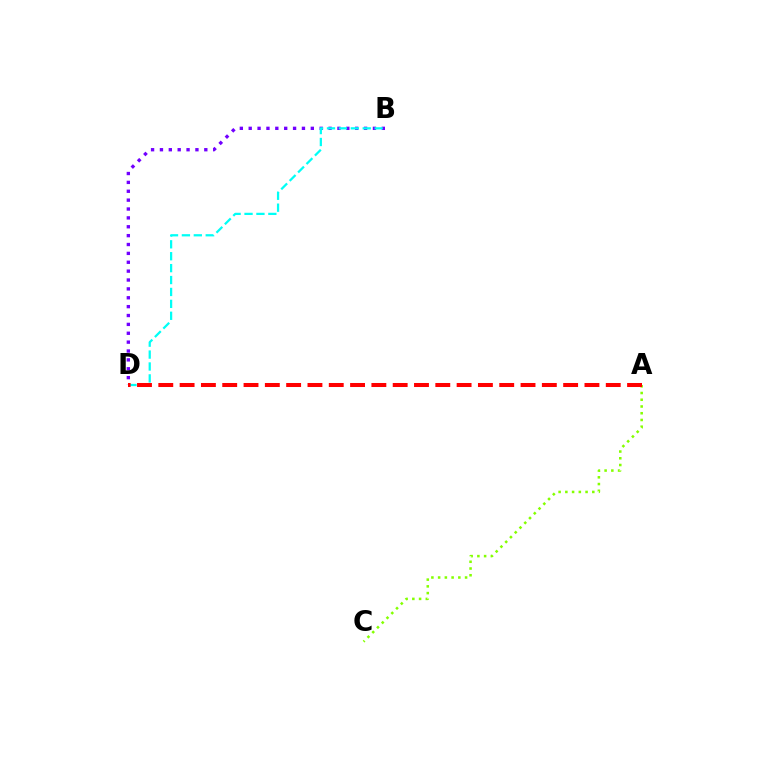{('A', 'C'): [{'color': '#84ff00', 'line_style': 'dotted', 'thickness': 1.83}], ('B', 'D'): [{'color': '#7200ff', 'line_style': 'dotted', 'thickness': 2.41}, {'color': '#00fff6', 'line_style': 'dashed', 'thickness': 1.62}], ('A', 'D'): [{'color': '#ff0000', 'line_style': 'dashed', 'thickness': 2.89}]}